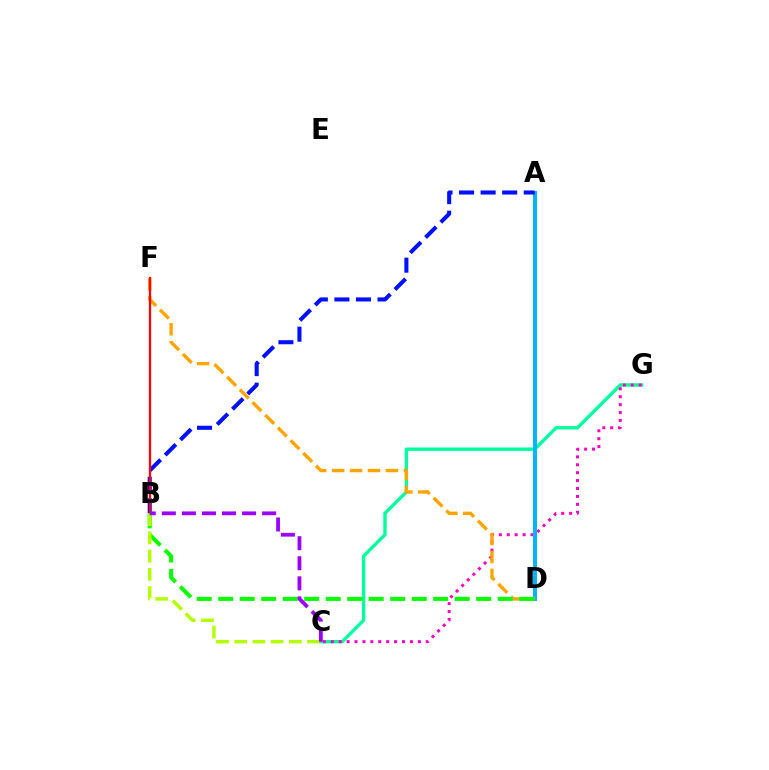{('C', 'G'): [{'color': '#00ff9d', 'line_style': 'solid', 'thickness': 2.42}, {'color': '#ff00bd', 'line_style': 'dotted', 'thickness': 2.15}], ('A', 'D'): [{'color': '#00b5ff', 'line_style': 'solid', 'thickness': 2.87}], ('D', 'F'): [{'color': '#ffa500', 'line_style': 'dashed', 'thickness': 2.44}], ('A', 'B'): [{'color': '#0010ff', 'line_style': 'dashed', 'thickness': 2.93}], ('B', 'F'): [{'color': '#ff0000', 'line_style': 'solid', 'thickness': 1.62}], ('B', 'D'): [{'color': '#08ff00', 'line_style': 'dashed', 'thickness': 2.92}], ('B', 'C'): [{'color': '#b3ff00', 'line_style': 'dashed', 'thickness': 2.48}, {'color': '#9b00ff', 'line_style': 'dashed', 'thickness': 2.73}]}